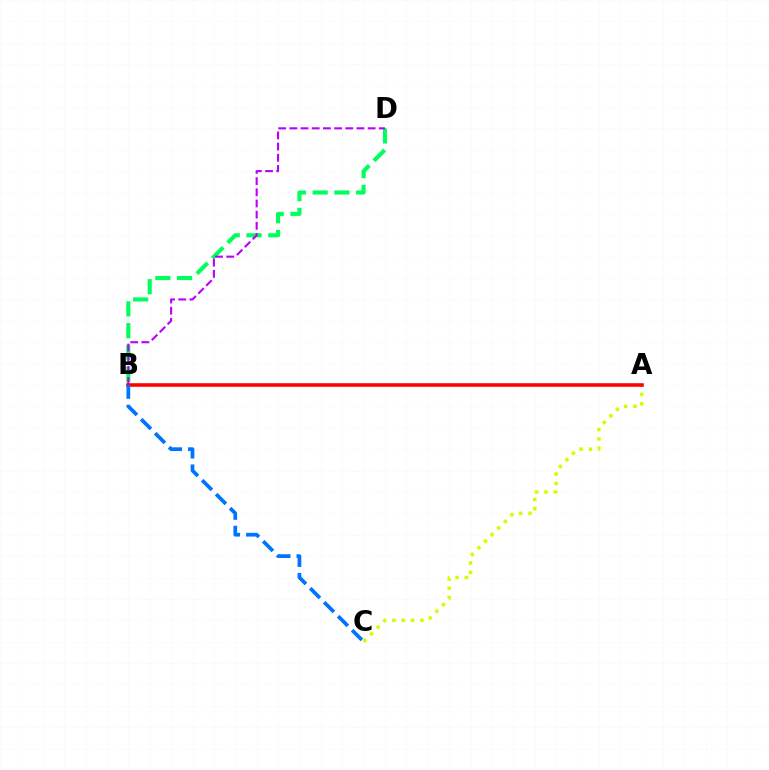{('B', 'D'): [{'color': '#00ff5c', 'line_style': 'dashed', 'thickness': 2.96}, {'color': '#b900ff', 'line_style': 'dashed', 'thickness': 1.52}], ('A', 'C'): [{'color': '#d1ff00', 'line_style': 'dotted', 'thickness': 2.54}], ('A', 'B'): [{'color': '#ff0000', 'line_style': 'solid', 'thickness': 2.57}], ('B', 'C'): [{'color': '#0074ff', 'line_style': 'dashed', 'thickness': 2.68}]}